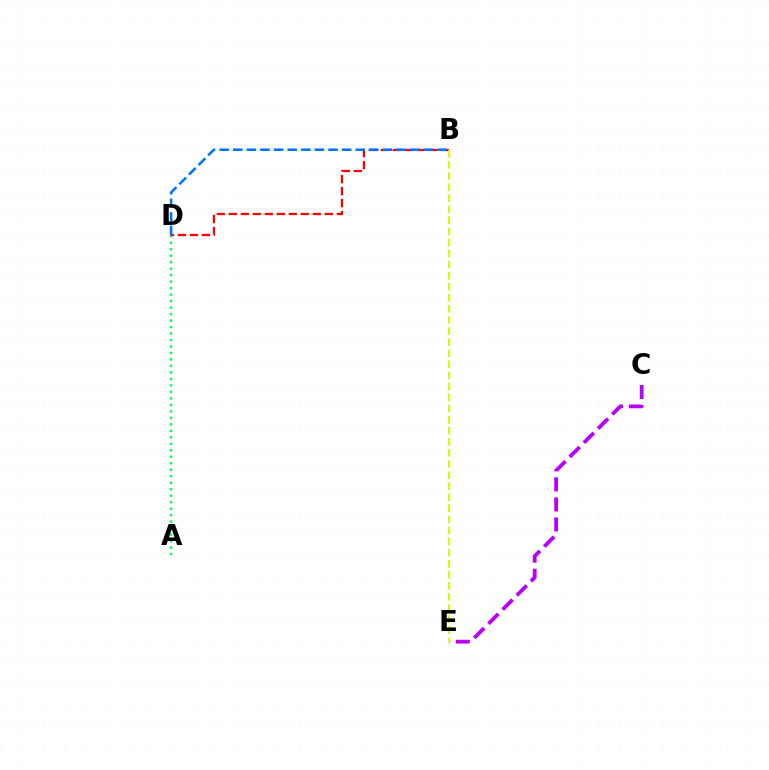{('C', 'E'): [{'color': '#b900ff', 'line_style': 'dashed', 'thickness': 2.72}], ('A', 'D'): [{'color': '#00ff5c', 'line_style': 'dotted', 'thickness': 1.76}], ('B', 'D'): [{'color': '#ff0000', 'line_style': 'dashed', 'thickness': 1.63}, {'color': '#0074ff', 'line_style': 'dashed', 'thickness': 1.85}], ('B', 'E'): [{'color': '#d1ff00', 'line_style': 'dashed', 'thickness': 1.5}]}